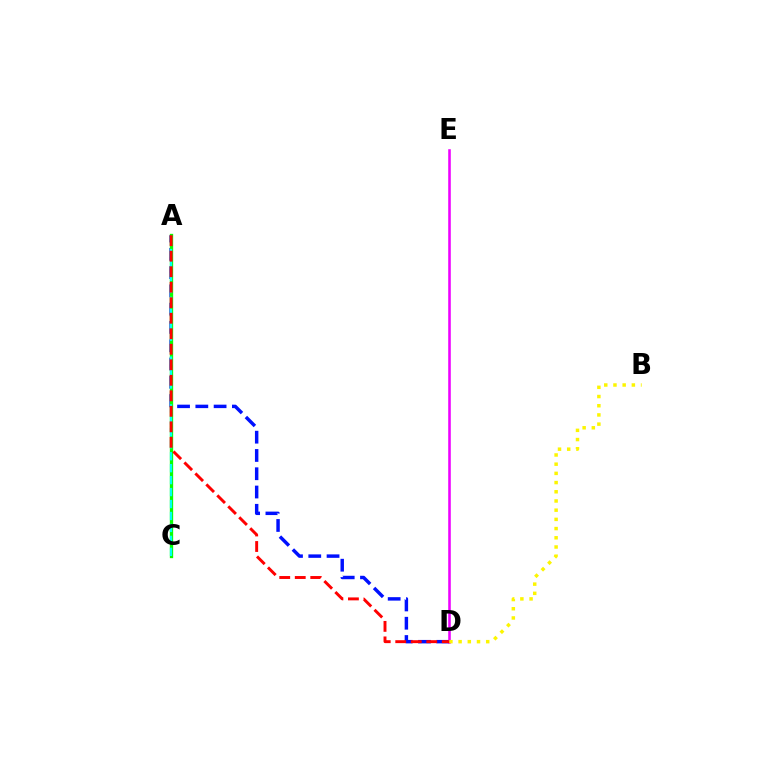{('A', 'D'): [{'color': '#0010ff', 'line_style': 'dashed', 'thickness': 2.48}, {'color': '#ff0000', 'line_style': 'dashed', 'thickness': 2.11}], ('D', 'E'): [{'color': '#ee00ff', 'line_style': 'solid', 'thickness': 1.85}], ('A', 'C'): [{'color': '#08ff00', 'line_style': 'solid', 'thickness': 2.39}, {'color': '#00fff6', 'line_style': 'dashed', 'thickness': 1.62}], ('B', 'D'): [{'color': '#fcf500', 'line_style': 'dotted', 'thickness': 2.5}]}